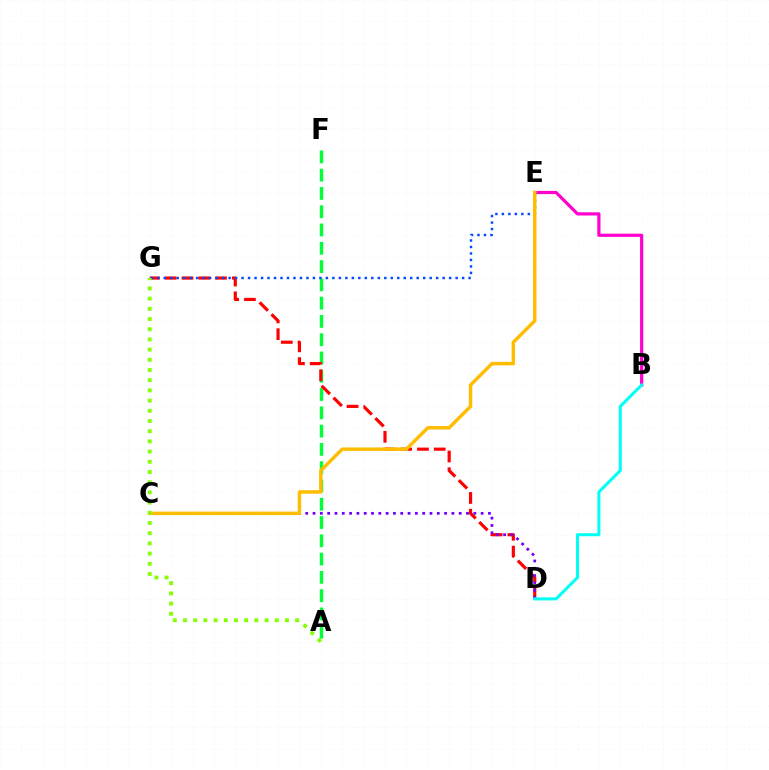{('B', 'E'): [{'color': '#ff00cf', 'line_style': 'solid', 'thickness': 2.3}], ('A', 'F'): [{'color': '#00ff39', 'line_style': 'dashed', 'thickness': 2.48}], ('D', 'G'): [{'color': '#ff0000', 'line_style': 'dashed', 'thickness': 2.28}], ('E', 'G'): [{'color': '#004bff', 'line_style': 'dotted', 'thickness': 1.76}], ('C', 'D'): [{'color': '#7200ff', 'line_style': 'dotted', 'thickness': 1.99}], ('B', 'D'): [{'color': '#00fff6', 'line_style': 'solid', 'thickness': 2.19}], ('C', 'E'): [{'color': '#ffbd00', 'line_style': 'solid', 'thickness': 2.48}], ('A', 'G'): [{'color': '#84ff00', 'line_style': 'dotted', 'thickness': 2.77}]}